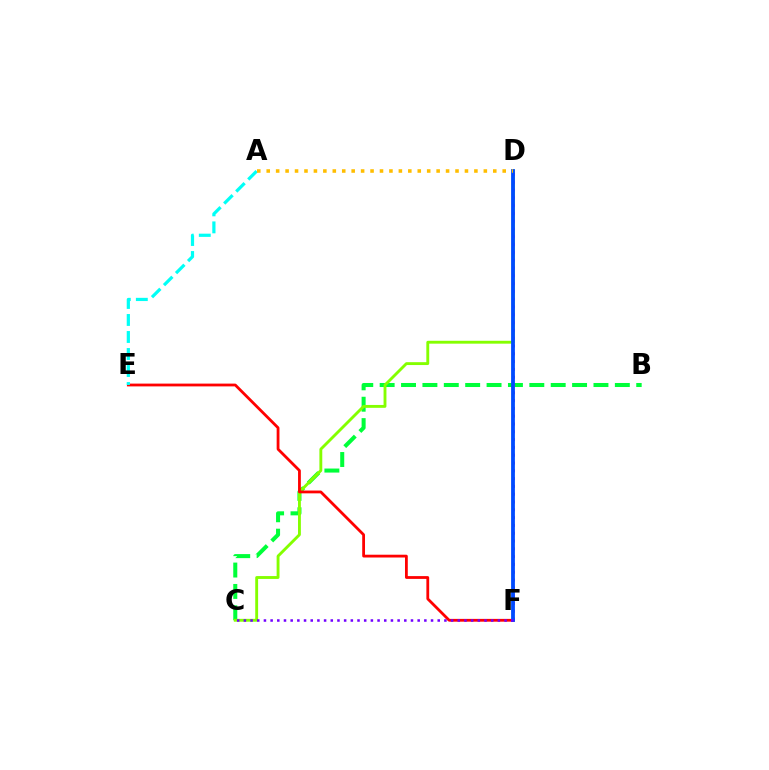{('B', 'C'): [{'color': '#00ff39', 'line_style': 'dashed', 'thickness': 2.9}], ('C', 'D'): [{'color': '#84ff00', 'line_style': 'solid', 'thickness': 2.07}], ('E', 'F'): [{'color': '#ff0000', 'line_style': 'solid', 'thickness': 2.01}], ('A', 'E'): [{'color': '#00fff6', 'line_style': 'dashed', 'thickness': 2.31}], ('D', 'F'): [{'color': '#ff00cf', 'line_style': 'dotted', 'thickness': 2.12}, {'color': '#004bff', 'line_style': 'solid', 'thickness': 2.74}], ('A', 'D'): [{'color': '#ffbd00', 'line_style': 'dotted', 'thickness': 2.56}], ('C', 'F'): [{'color': '#7200ff', 'line_style': 'dotted', 'thickness': 1.82}]}